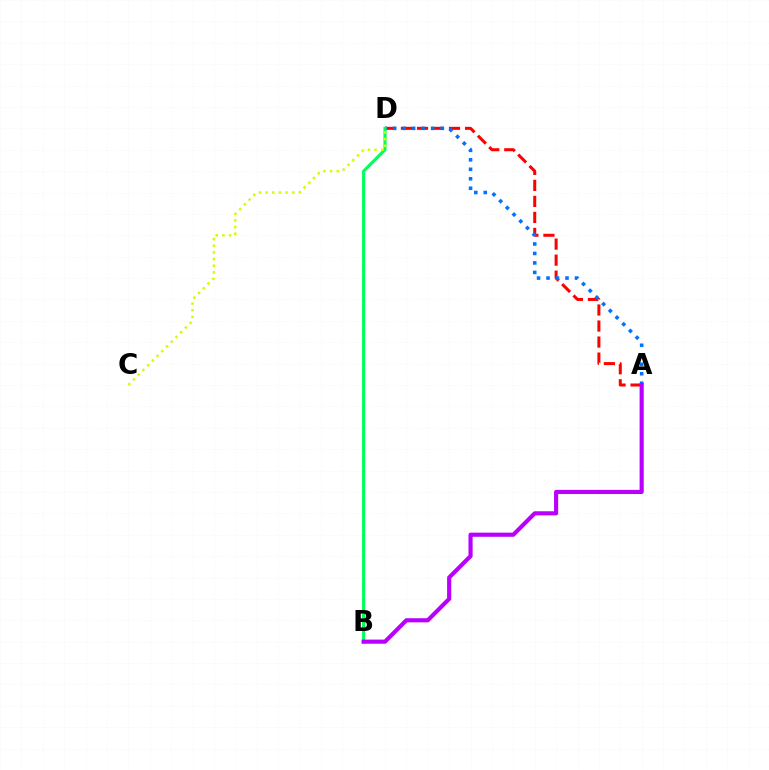{('A', 'D'): [{'color': '#ff0000', 'line_style': 'dashed', 'thickness': 2.18}, {'color': '#0074ff', 'line_style': 'dotted', 'thickness': 2.58}], ('B', 'D'): [{'color': '#00ff5c', 'line_style': 'solid', 'thickness': 2.23}], ('C', 'D'): [{'color': '#d1ff00', 'line_style': 'dotted', 'thickness': 1.81}], ('A', 'B'): [{'color': '#b900ff', 'line_style': 'solid', 'thickness': 2.98}]}